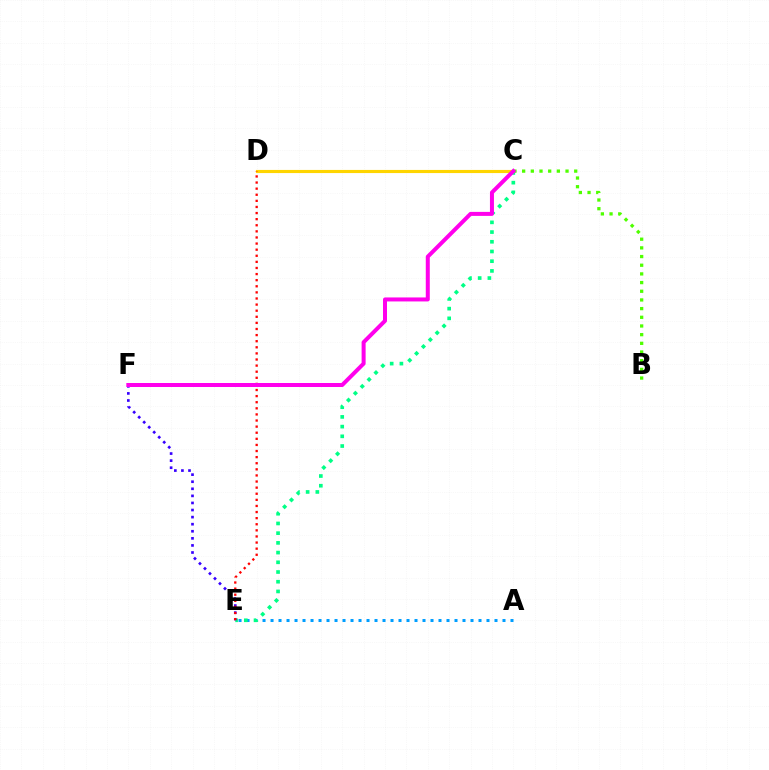{('C', 'D'): [{'color': '#ffd500', 'line_style': 'solid', 'thickness': 2.26}], ('A', 'E'): [{'color': '#009eff', 'line_style': 'dotted', 'thickness': 2.17}], ('C', 'E'): [{'color': '#00ff86', 'line_style': 'dotted', 'thickness': 2.64}], ('B', 'C'): [{'color': '#4fff00', 'line_style': 'dotted', 'thickness': 2.36}], ('E', 'F'): [{'color': '#3700ff', 'line_style': 'dotted', 'thickness': 1.92}], ('D', 'E'): [{'color': '#ff0000', 'line_style': 'dotted', 'thickness': 1.66}], ('C', 'F'): [{'color': '#ff00ed', 'line_style': 'solid', 'thickness': 2.88}]}